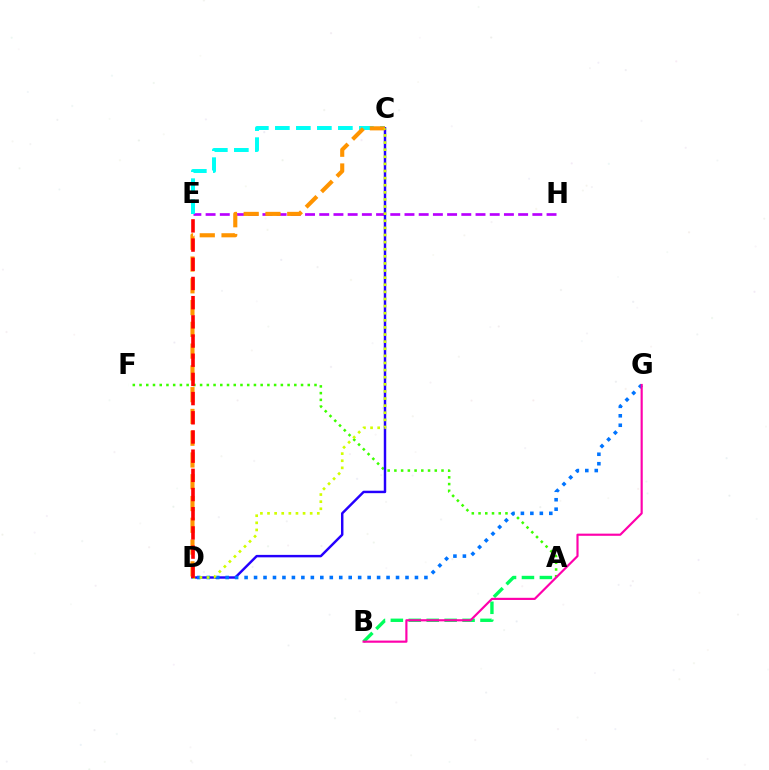{('A', 'F'): [{'color': '#3dff00', 'line_style': 'dotted', 'thickness': 1.83}], ('E', 'H'): [{'color': '#b900ff', 'line_style': 'dashed', 'thickness': 1.93}], ('C', 'E'): [{'color': '#00fff6', 'line_style': 'dashed', 'thickness': 2.85}], ('C', 'D'): [{'color': '#2500ff', 'line_style': 'solid', 'thickness': 1.77}, {'color': '#ff9400', 'line_style': 'dashed', 'thickness': 2.96}, {'color': '#d1ff00', 'line_style': 'dotted', 'thickness': 1.93}], ('A', 'B'): [{'color': '#00ff5c', 'line_style': 'dashed', 'thickness': 2.44}], ('D', 'G'): [{'color': '#0074ff', 'line_style': 'dotted', 'thickness': 2.57}], ('B', 'G'): [{'color': '#ff00ac', 'line_style': 'solid', 'thickness': 1.56}], ('D', 'E'): [{'color': '#ff0000', 'line_style': 'dashed', 'thickness': 2.61}]}